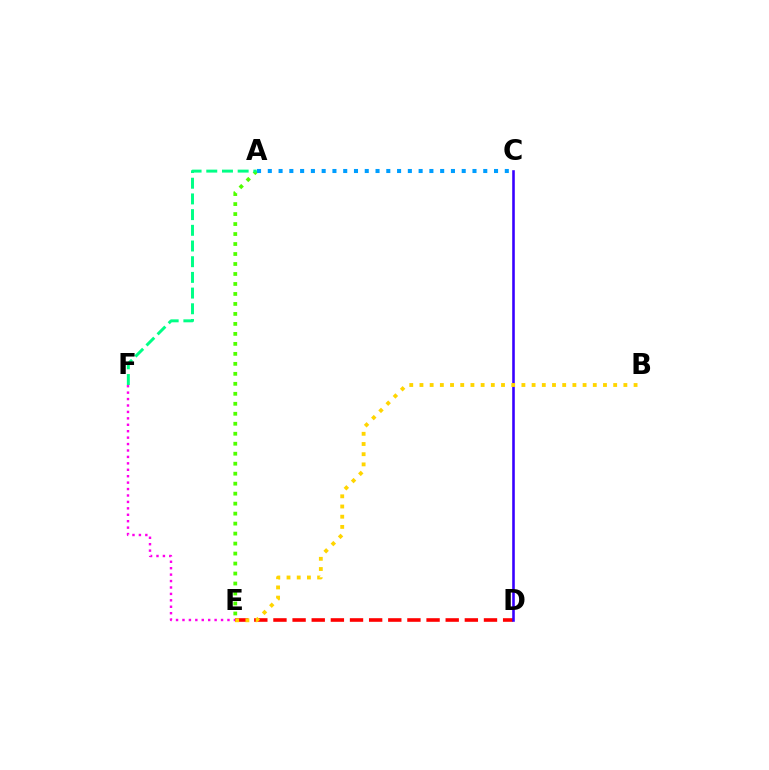{('D', 'E'): [{'color': '#ff0000', 'line_style': 'dashed', 'thickness': 2.6}], ('C', 'D'): [{'color': '#3700ff', 'line_style': 'solid', 'thickness': 1.86}], ('A', 'E'): [{'color': '#4fff00', 'line_style': 'dotted', 'thickness': 2.71}], ('B', 'E'): [{'color': '#ffd500', 'line_style': 'dotted', 'thickness': 2.77}], ('A', 'F'): [{'color': '#00ff86', 'line_style': 'dashed', 'thickness': 2.13}], ('E', 'F'): [{'color': '#ff00ed', 'line_style': 'dotted', 'thickness': 1.75}], ('A', 'C'): [{'color': '#009eff', 'line_style': 'dotted', 'thickness': 2.93}]}